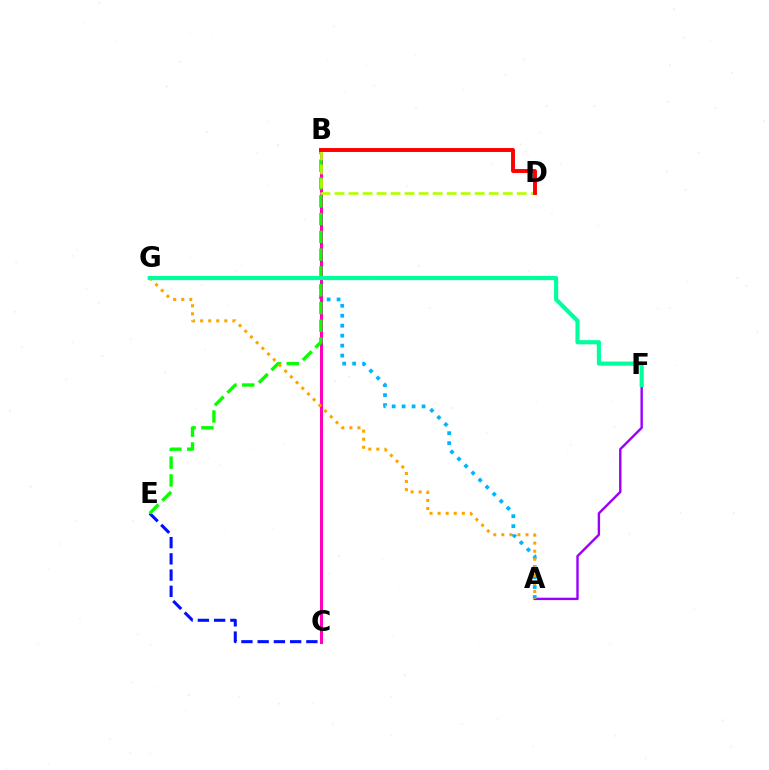{('A', 'F'): [{'color': '#9b00ff', 'line_style': 'solid', 'thickness': 1.73}], ('A', 'G'): [{'color': '#00b5ff', 'line_style': 'dotted', 'thickness': 2.71}, {'color': '#ffa500', 'line_style': 'dotted', 'thickness': 2.19}], ('B', 'C'): [{'color': '#ff00bd', 'line_style': 'solid', 'thickness': 2.15}], ('C', 'E'): [{'color': '#0010ff', 'line_style': 'dashed', 'thickness': 2.21}], ('B', 'E'): [{'color': '#08ff00', 'line_style': 'dashed', 'thickness': 2.42}], ('B', 'D'): [{'color': '#b3ff00', 'line_style': 'dashed', 'thickness': 1.9}, {'color': '#ff0000', 'line_style': 'solid', 'thickness': 2.82}], ('F', 'G'): [{'color': '#00ff9d', 'line_style': 'solid', 'thickness': 2.98}]}